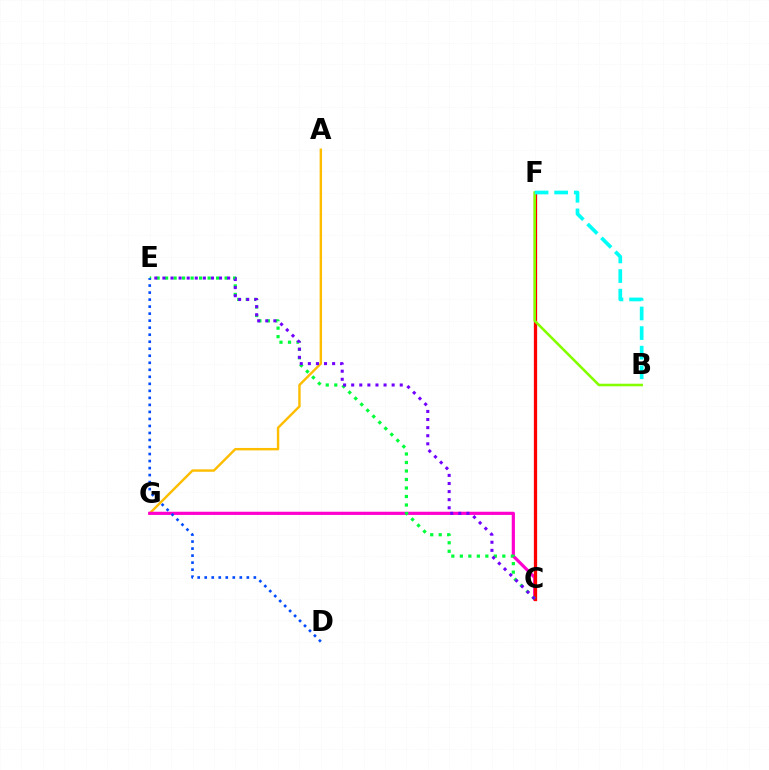{('A', 'G'): [{'color': '#ffbd00', 'line_style': 'solid', 'thickness': 1.74}], ('C', 'G'): [{'color': '#ff00cf', 'line_style': 'solid', 'thickness': 2.29}], ('C', 'F'): [{'color': '#ff0000', 'line_style': 'solid', 'thickness': 2.36}], ('B', 'F'): [{'color': '#84ff00', 'line_style': 'solid', 'thickness': 1.85}, {'color': '#00fff6', 'line_style': 'dashed', 'thickness': 2.66}], ('C', 'E'): [{'color': '#00ff39', 'line_style': 'dotted', 'thickness': 2.31}, {'color': '#7200ff', 'line_style': 'dotted', 'thickness': 2.2}], ('D', 'E'): [{'color': '#004bff', 'line_style': 'dotted', 'thickness': 1.91}]}